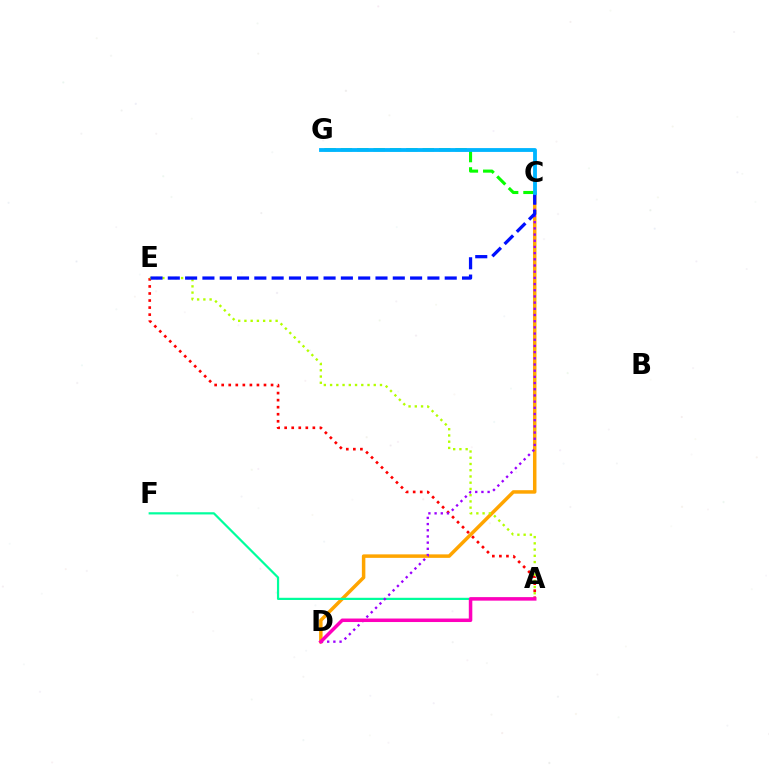{('A', 'E'): [{'color': '#ff0000', 'line_style': 'dotted', 'thickness': 1.92}, {'color': '#b3ff00', 'line_style': 'dotted', 'thickness': 1.69}], ('C', 'D'): [{'color': '#ffa500', 'line_style': 'solid', 'thickness': 2.51}, {'color': '#9b00ff', 'line_style': 'dotted', 'thickness': 1.68}], ('A', 'F'): [{'color': '#00ff9d', 'line_style': 'solid', 'thickness': 1.59}], ('A', 'D'): [{'color': '#ff00bd', 'line_style': 'solid', 'thickness': 2.52}], ('C', 'E'): [{'color': '#0010ff', 'line_style': 'dashed', 'thickness': 2.35}], ('C', 'G'): [{'color': '#08ff00', 'line_style': 'dashed', 'thickness': 2.22}, {'color': '#00b5ff', 'line_style': 'solid', 'thickness': 2.76}]}